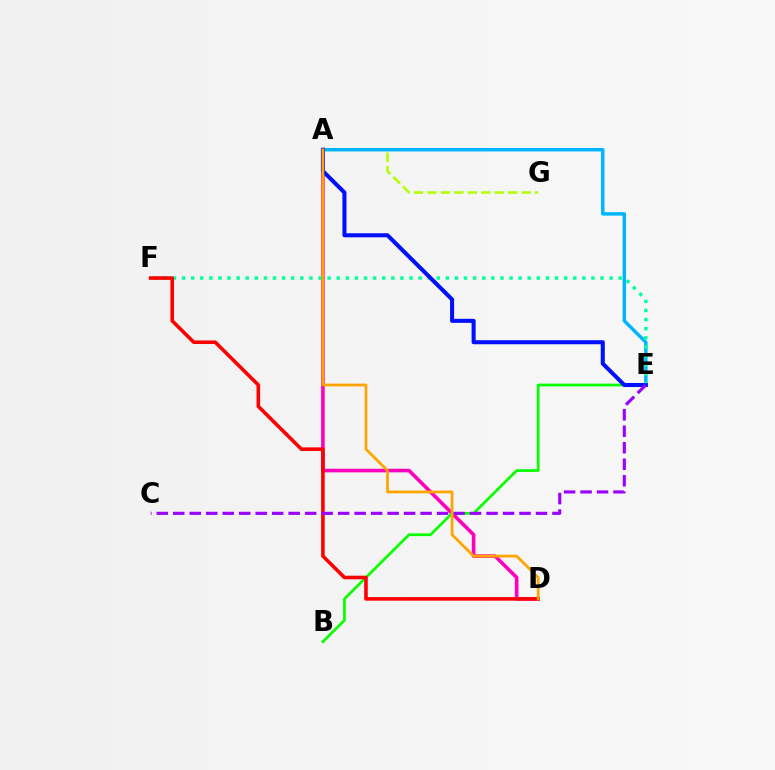{('A', 'G'): [{'color': '#b3ff00', 'line_style': 'dashed', 'thickness': 1.83}], ('A', 'E'): [{'color': '#00b5ff', 'line_style': 'solid', 'thickness': 2.49}, {'color': '#0010ff', 'line_style': 'solid', 'thickness': 2.92}], ('A', 'D'): [{'color': '#ff00bd', 'line_style': 'solid', 'thickness': 2.59}, {'color': '#ffa500', 'line_style': 'solid', 'thickness': 1.99}], ('B', 'E'): [{'color': '#08ff00', 'line_style': 'solid', 'thickness': 1.97}], ('E', 'F'): [{'color': '#00ff9d', 'line_style': 'dotted', 'thickness': 2.47}], ('D', 'F'): [{'color': '#ff0000', 'line_style': 'solid', 'thickness': 2.59}], ('C', 'E'): [{'color': '#9b00ff', 'line_style': 'dashed', 'thickness': 2.24}]}